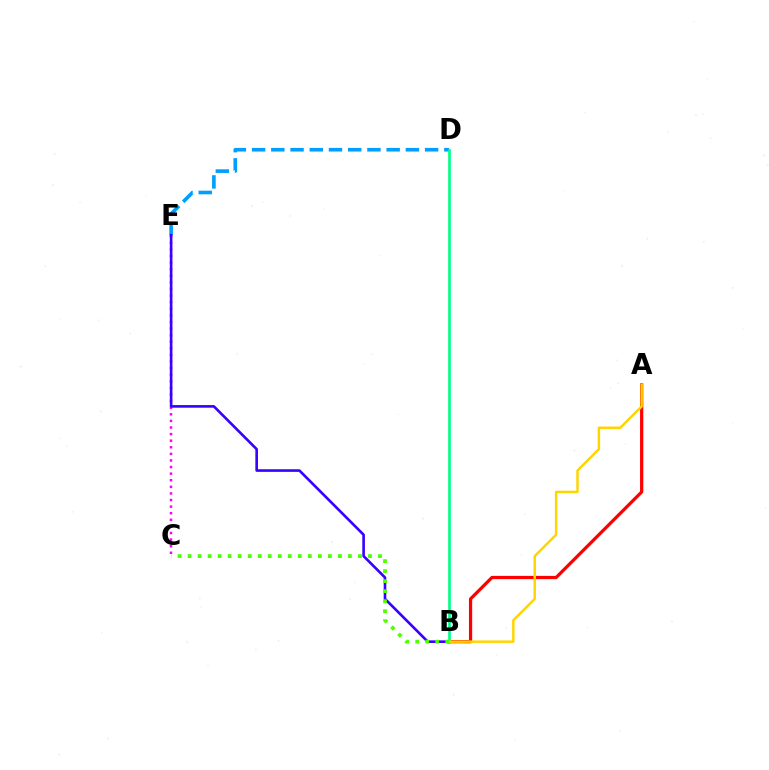{('C', 'E'): [{'color': '#ff00ed', 'line_style': 'dotted', 'thickness': 1.79}], ('A', 'B'): [{'color': '#ff0000', 'line_style': 'solid', 'thickness': 2.33}, {'color': '#ffd500', 'line_style': 'solid', 'thickness': 1.77}], ('D', 'E'): [{'color': '#009eff', 'line_style': 'dashed', 'thickness': 2.61}], ('B', 'E'): [{'color': '#3700ff', 'line_style': 'solid', 'thickness': 1.89}], ('B', 'D'): [{'color': '#00ff86', 'line_style': 'solid', 'thickness': 1.93}], ('B', 'C'): [{'color': '#4fff00', 'line_style': 'dotted', 'thickness': 2.72}]}